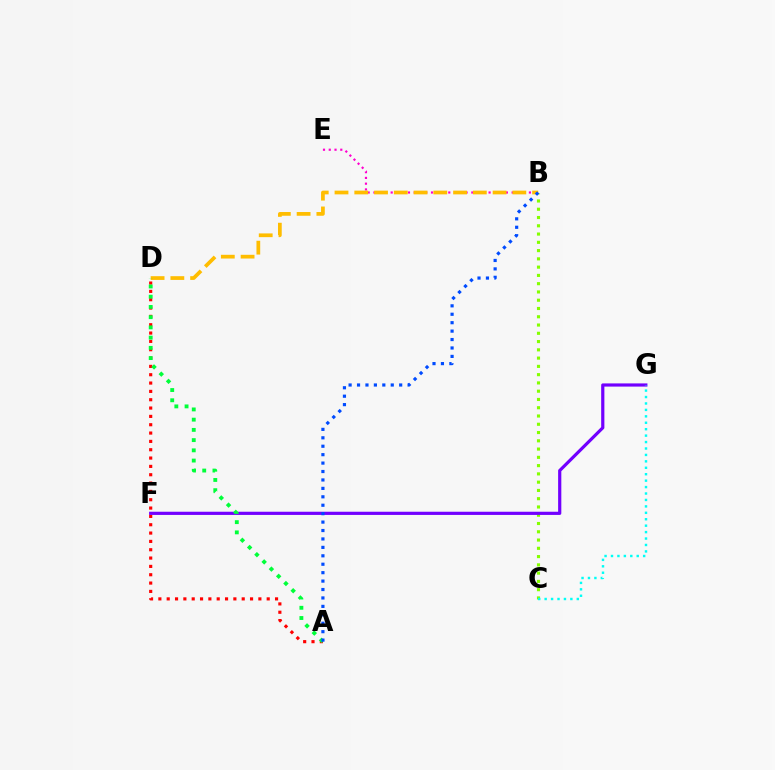{('B', 'C'): [{'color': '#84ff00', 'line_style': 'dotted', 'thickness': 2.25}], ('A', 'D'): [{'color': '#ff0000', 'line_style': 'dotted', 'thickness': 2.26}, {'color': '#00ff39', 'line_style': 'dotted', 'thickness': 2.78}], ('F', 'G'): [{'color': '#7200ff', 'line_style': 'solid', 'thickness': 2.3}], ('C', 'G'): [{'color': '#00fff6', 'line_style': 'dotted', 'thickness': 1.75}], ('B', 'E'): [{'color': '#ff00cf', 'line_style': 'dotted', 'thickness': 1.56}], ('B', 'D'): [{'color': '#ffbd00', 'line_style': 'dashed', 'thickness': 2.68}], ('A', 'B'): [{'color': '#004bff', 'line_style': 'dotted', 'thickness': 2.29}]}